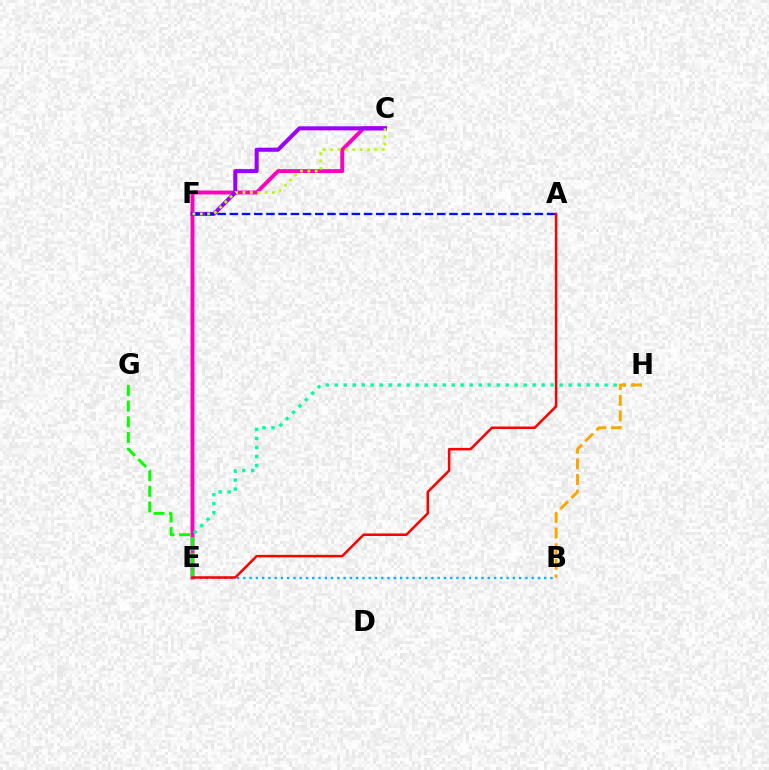{('C', 'E'): [{'color': '#ff00bd', 'line_style': 'solid', 'thickness': 2.82}], ('C', 'F'): [{'color': '#9b00ff', 'line_style': 'solid', 'thickness': 2.91}, {'color': '#b3ff00', 'line_style': 'dotted', 'thickness': 2.0}], ('A', 'F'): [{'color': '#0010ff', 'line_style': 'dashed', 'thickness': 1.66}], ('B', 'E'): [{'color': '#00b5ff', 'line_style': 'dotted', 'thickness': 1.7}], ('E', 'H'): [{'color': '#00ff9d', 'line_style': 'dotted', 'thickness': 2.44}], ('B', 'H'): [{'color': '#ffa500', 'line_style': 'dashed', 'thickness': 2.12}], ('E', 'G'): [{'color': '#08ff00', 'line_style': 'dashed', 'thickness': 2.13}], ('A', 'E'): [{'color': '#ff0000', 'line_style': 'solid', 'thickness': 1.81}]}